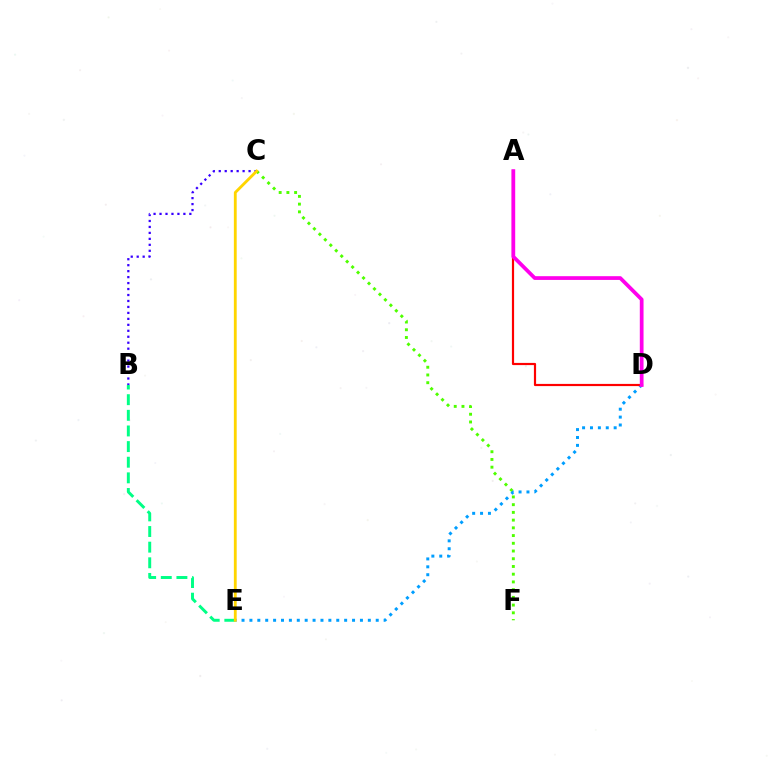{('C', 'F'): [{'color': '#4fff00', 'line_style': 'dotted', 'thickness': 2.1}], ('D', 'E'): [{'color': '#009eff', 'line_style': 'dotted', 'thickness': 2.14}], ('A', 'D'): [{'color': '#ff0000', 'line_style': 'solid', 'thickness': 1.58}, {'color': '#ff00ed', 'line_style': 'solid', 'thickness': 2.69}], ('B', 'E'): [{'color': '#00ff86', 'line_style': 'dashed', 'thickness': 2.12}], ('B', 'C'): [{'color': '#3700ff', 'line_style': 'dotted', 'thickness': 1.62}], ('C', 'E'): [{'color': '#ffd500', 'line_style': 'solid', 'thickness': 2.04}]}